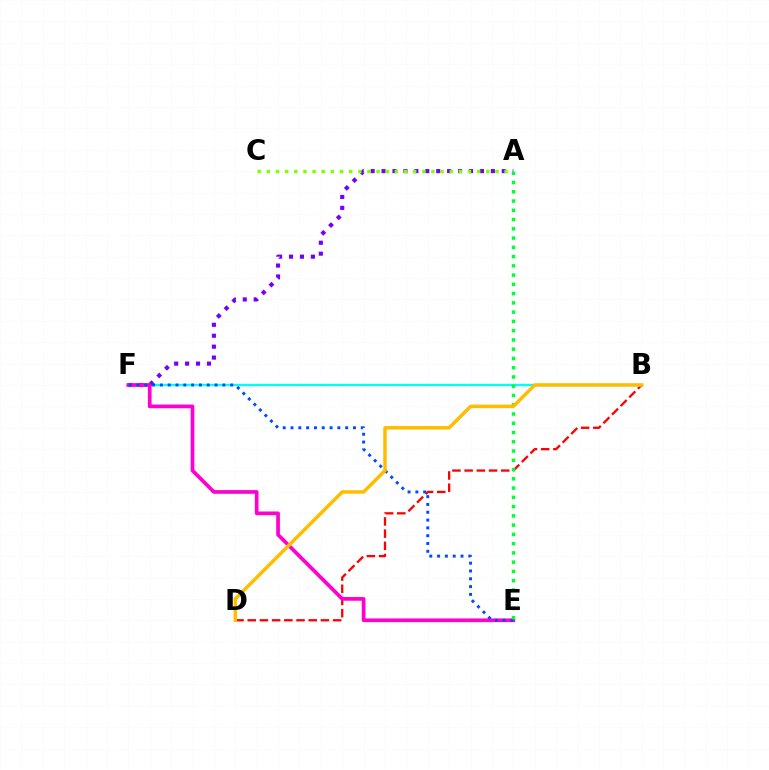{('B', 'F'): [{'color': '#00fff6', 'line_style': 'solid', 'thickness': 1.66}], ('A', 'F'): [{'color': '#7200ff', 'line_style': 'dotted', 'thickness': 2.97}], ('B', 'D'): [{'color': '#ff0000', 'line_style': 'dashed', 'thickness': 1.66}, {'color': '#ffbd00', 'line_style': 'solid', 'thickness': 2.52}], ('E', 'F'): [{'color': '#ff00cf', 'line_style': 'solid', 'thickness': 2.66}, {'color': '#004bff', 'line_style': 'dotted', 'thickness': 2.12}], ('A', 'C'): [{'color': '#84ff00', 'line_style': 'dotted', 'thickness': 2.48}], ('A', 'E'): [{'color': '#00ff39', 'line_style': 'dotted', 'thickness': 2.52}]}